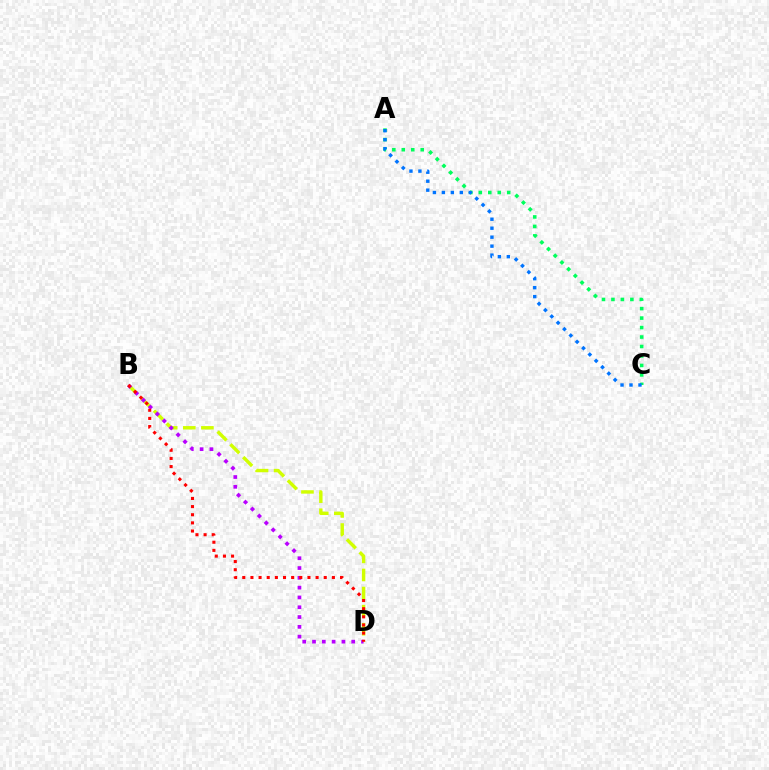{('A', 'C'): [{'color': '#00ff5c', 'line_style': 'dotted', 'thickness': 2.57}, {'color': '#0074ff', 'line_style': 'dotted', 'thickness': 2.44}], ('B', 'D'): [{'color': '#d1ff00', 'line_style': 'dashed', 'thickness': 2.46}, {'color': '#b900ff', 'line_style': 'dotted', 'thickness': 2.66}, {'color': '#ff0000', 'line_style': 'dotted', 'thickness': 2.21}]}